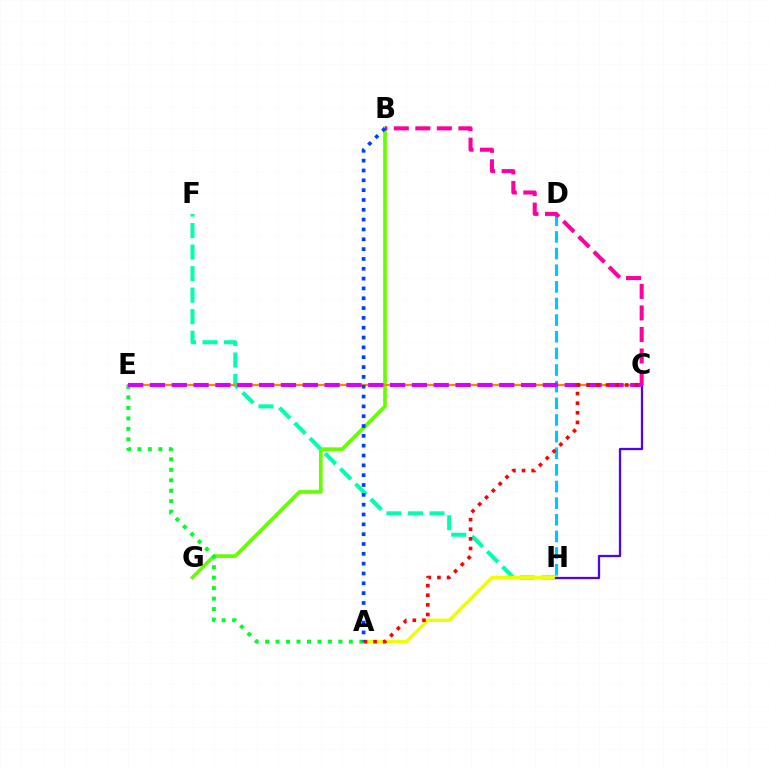{('B', 'G'): [{'color': '#66ff00', 'line_style': 'solid', 'thickness': 2.66}], ('F', 'H'): [{'color': '#00ffaf', 'line_style': 'dashed', 'thickness': 2.92}], ('A', 'H'): [{'color': '#eeff00', 'line_style': 'solid', 'thickness': 2.45}], ('C', 'E'): [{'color': '#ff8800', 'line_style': 'solid', 'thickness': 1.59}, {'color': '#d600ff', 'line_style': 'dashed', 'thickness': 2.97}], ('C', 'H'): [{'color': '#4f00ff', 'line_style': 'solid', 'thickness': 1.63}], ('A', 'E'): [{'color': '#00ff27', 'line_style': 'dotted', 'thickness': 2.84}], ('D', 'H'): [{'color': '#00c7ff', 'line_style': 'dashed', 'thickness': 2.26}], ('B', 'C'): [{'color': '#ff00a0', 'line_style': 'dashed', 'thickness': 2.92}], ('A', 'C'): [{'color': '#ff0000', 'line_style': 'dotted', 'thickness': 2.62}], ('A', 'B'): [{'color': '#003fff', 'line_style': 'dotted', 'thickness': 2.67}]}